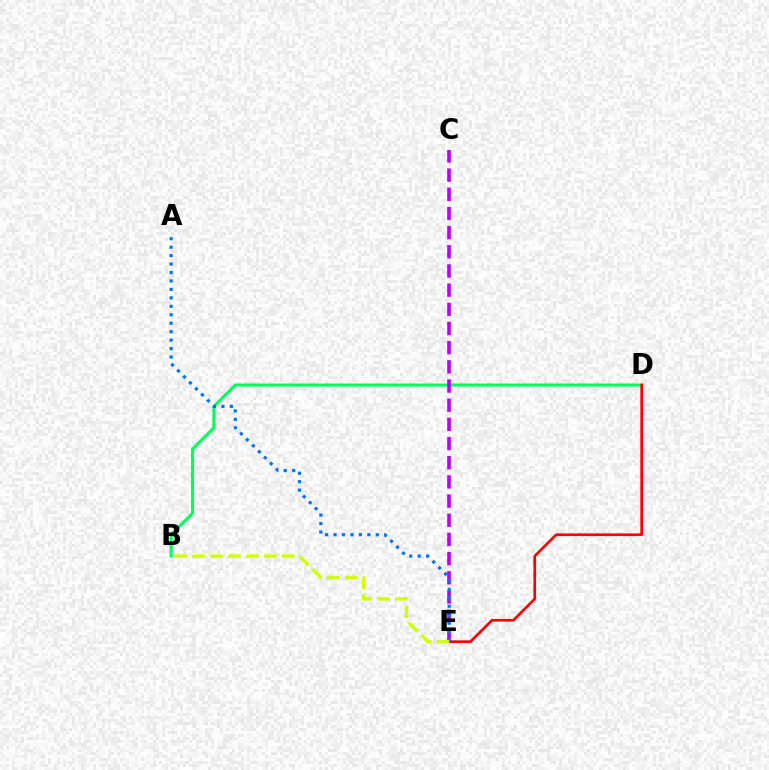{('B', 'D'): [{'color': '#00ff5c', 'line_style': 'solid', 'thickness': 2.17}], ('C', 'E'): [{'color': '#b900ff', 'line_style': 'dashed', 'thickness': 2.6}], ('D', 'E'): [{'color': '#ff0000', 'line_style': 'solid', 'thickness': 1.92}], ('A', 'E'): [{'color': '#0074ff', 'line_style': 'dotted', 'thickness': 2.3}], ('B', 'E'): [{'color': '#d1ff00', 'line_style': 'dashed', 'thickness': 2.44}]}